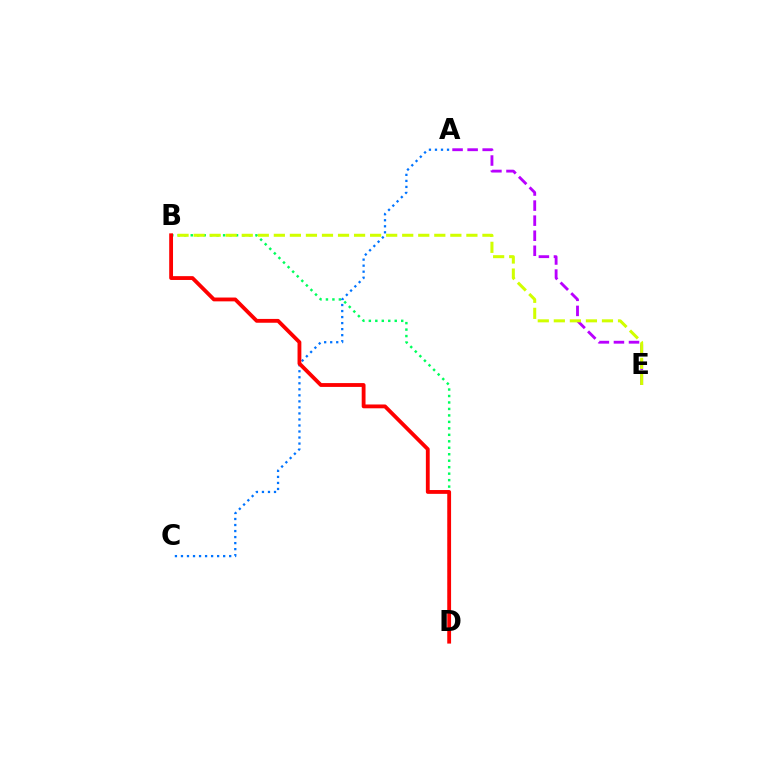{('A', 'E'): [{'color': '#b900ff', 'line_style': 'dashed', 'thickness': 2.05}], ('B', 'D'): [{'color': '#00ff5c', 'line_style': 'dotted', 'thickness': 1.76}, {'color': '#ff0000', 'line_style': 'solid', 'thickness': 2.75}], ('B', 'E'): [{'color': '#d1ff00', 'line_style': 'dashed', 'thickness': 2.18}], ('A', 'C'): [{'color': '#0074ff', 'line_style': 'dotted', 'thickness': 1.64}]}